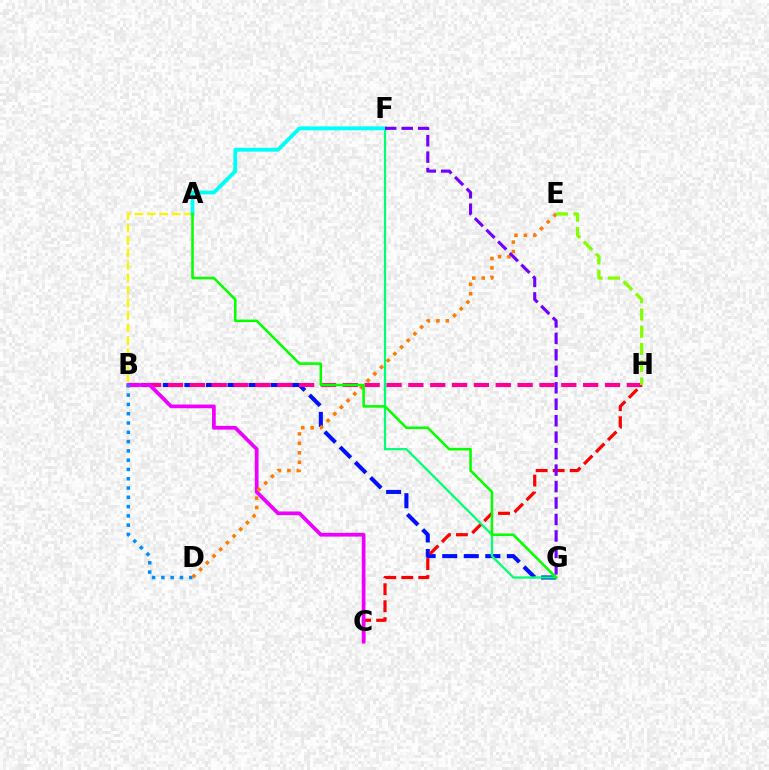{('B', 'G'): [{'color': '#0010ff', 'line_style': 'dashed', 'thickness': 2.93}], ('A', 'B'): [{'color': '#fcf500', 'line_style': 'dashed', 'thickness': 1.69}], ('B', 'H'): [{'color': '#ff0094', 'line_style': 'dashed', 'thickness': 2.97}], ('F', 'G'): [{'color': '#00ff74', 'line_style': 'solid', 'thickness': 1.6}, {'color': '#7200ff', 'line_style': 'dashed', 'thickness': 2.24}], ('C', 'H'): [{'color': '#ff0000', 'line_style': 'dashed', 'thickness': 2.31}], ('B', 'C'): [{'color': '#ee00ff', 'line_style': 'solid', 'thickness': 2.68}], ('D', 'E'): [{'color': '#ff7c00', 'line_style': 'dotted', 'thickness': 2.57}], ('A', 'F'): [{'color': '#00fff6', 'line_style': 'solid', 'thickness': 2.79}], ('B', 'D'): [{'color': '#008cff', 'line_style': 'dotted', 'thickness': 2.52}], ('A', 'G'): [{'color': '#08ff00', 'line_style': 'solid', 'thickness': 1.85}], ('E', 'H'): [{'color': '#84ff00', 'line_style': 'dashed', 'thickness': 2.34}]}